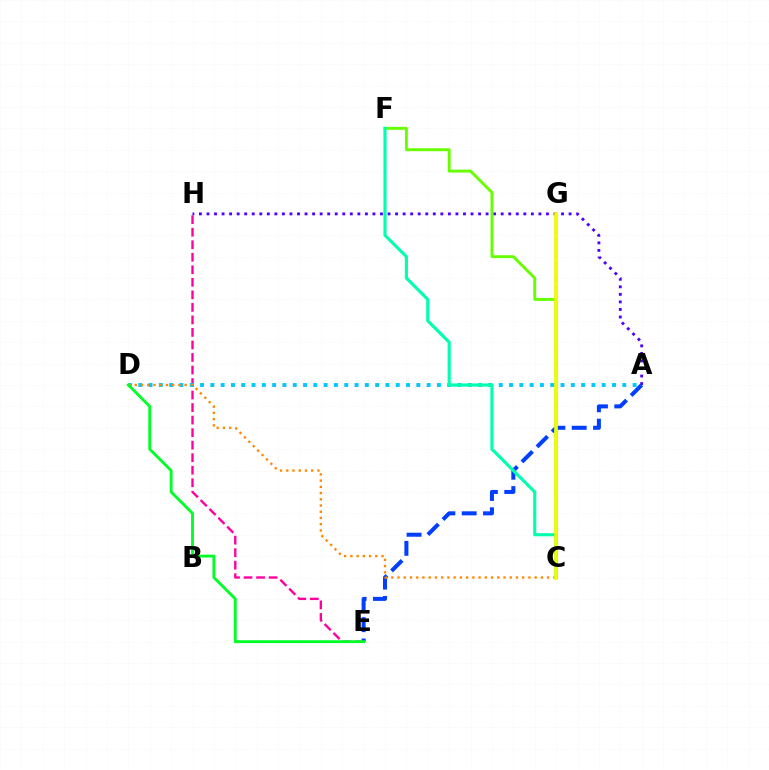{('C', 'G'): [{'color': '#ff0000', 'line_style': 'solid', 'thickness': 1.59}, {'color': '#d600ff', 'line_style': 'dashed', 'thickness': 1.62}, {'color': '#eeff00', 'line_style': 'solid', 'thickness': 2.57}], ('E', 'H'): [{'color': '#ff00a0', 'line_style': 'dashed', 'thickness': 1.7}], ('A', 'D'): [{'color': '#00c7ff', 'line_style': 'dotted', 'thickness': 2.8}], ('A', 'H'): [{'color': '#4f00ff', 'line_style': 'dotted', 'thickness': 2.05}], ('A', 'E'): [{'color': '#003fff', 'line_style': 'dashed', 'thickness': 2.9}], ('C', 'D'): [{'color': '#ff8800', 'line_style': 'dotted', 'thickness': 1.69}], ('C', 'F'): [{'color': '#66ff00', 'line_style': 'solid', 'thickness': 2.08}, {'color': '#00ffaf', 'line_style': 'solid', 'thickness': 2.26}], ('D', 'E'): [{'color': '#00ff27', 'line_style': 'solid', 'thickness': 2.06}]}